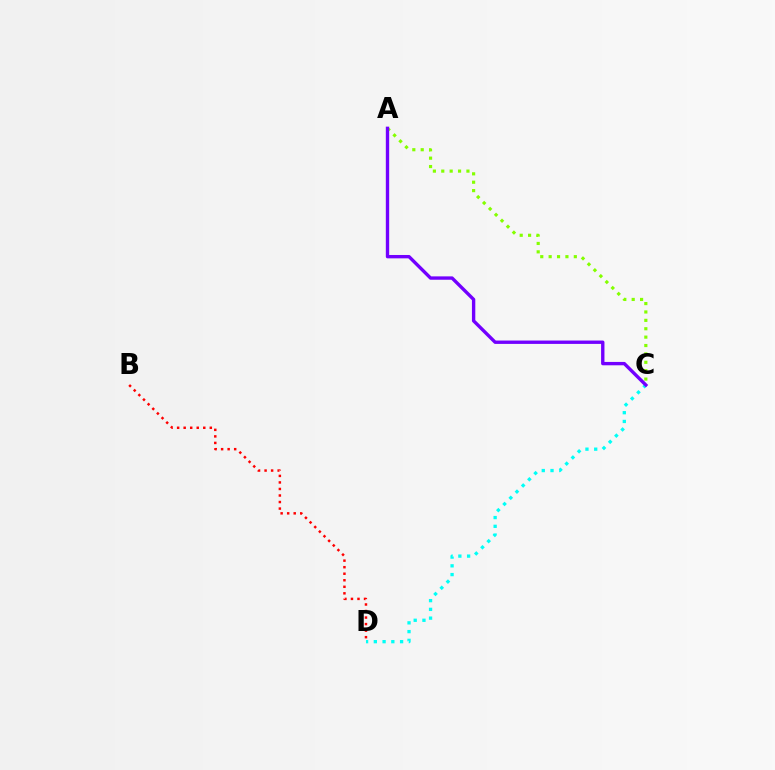{('A', 'C'): [{'color': '#84ff00', 'line_style': 'dotted', 'thickness': 2.28}, {'color': '#7200ff', 'line_style': 'solid', 'thickness': 2.42}], ('C', 'D'): [{'color': '#00fff6', 'line_style': 'dotted', 'thickness': 2.38}], ('B', 'D'): [{'color': '#ff0000', 'line_style': 'dotted', 'thickness': 1.78}]}